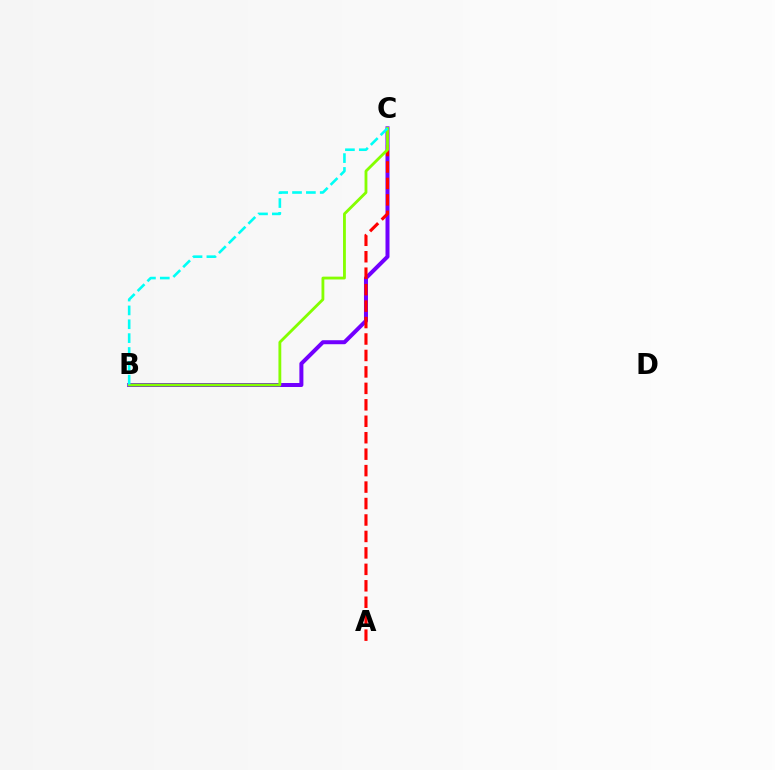{('B', 'C'): [{'color': '#7200ff', 'line_style': 'solid', 'thickness': 2.88}, {'color': '#84ff00', 'line_style': 'solid', 'thickness': 2.03}, {'color': '#00fff6', 'line_style': 'dashed', 'thickness': 1.88}], ('A', 'C'): [{'color': '#ff0000', 'line_style': 'dashed', 'thickness': 2.24}]}